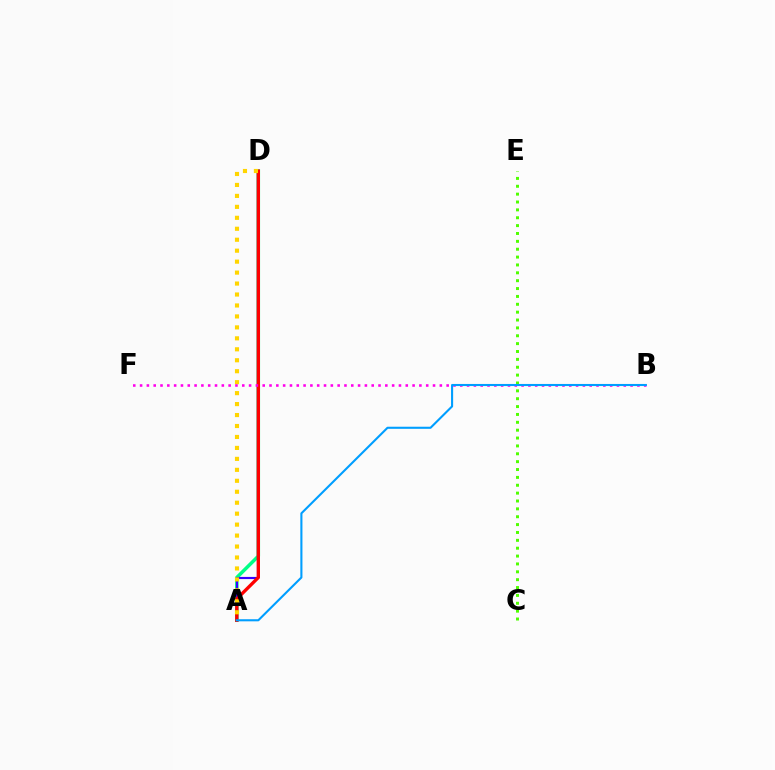{('A', 'D'): [{'color': '#00ff86', 'line_style': 'solid', 'thickness': 2.51}, {'color': '#3700ff', 'line_style': 'solid', 'thickness': 1.55}, {'color': '#ff0000', 'line_style': 'solid', 'thickness': 2.4}, {'color': '#ffd500', 'line_style': 'dotted', 'thickness': 2.98}], ('C', 'E'): [{'color': '#4fff00', 'line_style': 'dotted', 'thickness': 2.14}], ('B', 'F'): [{'color': '#ff00ed', 'line_style': 'dotted', 'thickness': 1.85}], ('A', 'B'): [{'color': '#009eff', 'line_style': 'solid', 'thickness': 1.51}]}